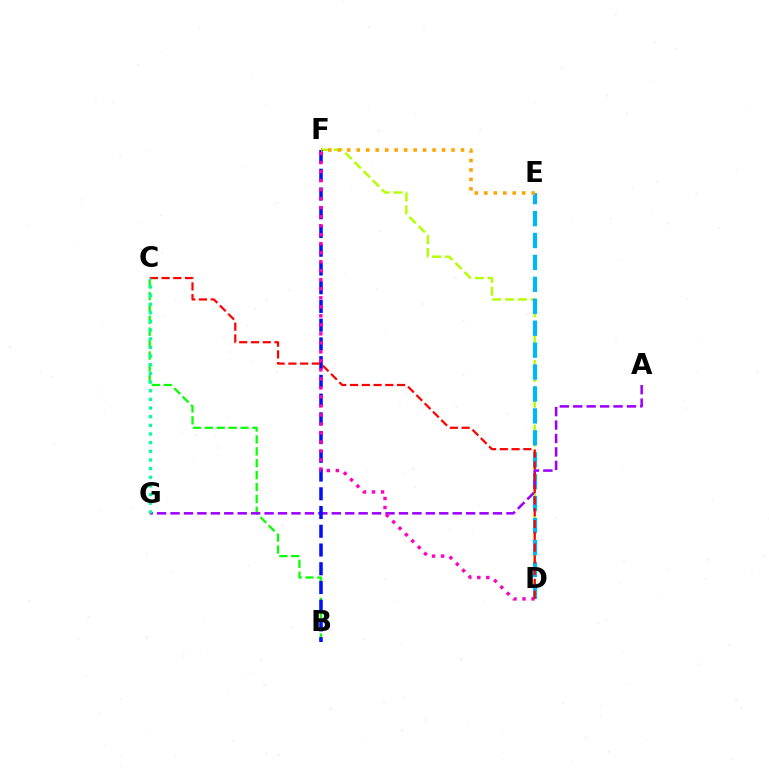{('D', 'F'): [{'color': '#b3ff00', 'line_style': 'dashed', 'thickness': 1.75}, {'color': '#ff00bd', 'line_style': 'dotted', 'thickness': 2.45}], ('D', 'E'): [{'color': '#00b5ff', 'line_style': 'dashed', 'thickness': 2.98}], ('B', 'C'): [{'color': '#08ff00', 'line_style': 'dashed', 'thickness': 1.62}], ('A', 'G'): [{'color': '#9b00ff', 'line_style': 'dashed', 'thickness': 1.83}], ('B', 'F'): [{'color': '#0010ff', 'line_style': 'dashed', 'thickness': 2.55}], ('C', 'D'): [{'color': '#ff0000', 'line_style': 'dashed', 'thickness': 1.6}], ('C', 'G'): [{'color': '#00ff9d', 'line_style': 'dotted', 'thickness': 2.35}], ('E', 'F'): [{'color': '#ffa500', 'line_style': 'dotted', 'thickness': 2.57}]}